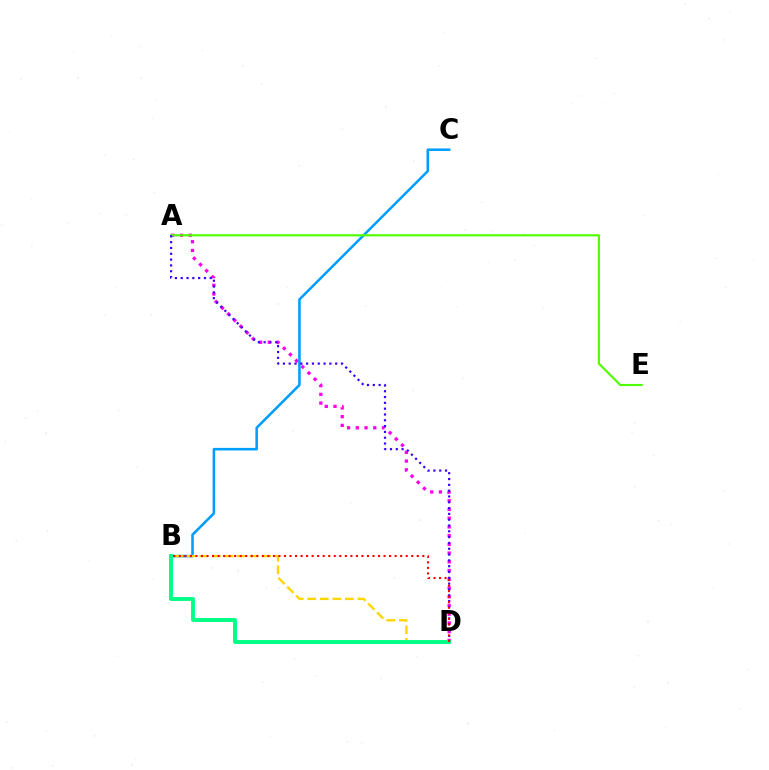{('A', 'D'): [{'color': '#ff00ed', 'line_style': 'dotted', 'thickness': 2.37}, {'color': '#3700ff', 'line_style': 'dotted', 'thickness': 1.58}], ('B', 'C'): [{'color': '#009eff', 'line_style': 'solid', 'thickness': 1.85}], ('B', 'D'): [{'color': '#ffd500', 'line_style': 'dashed', 'thickness': 1.71}, {'color': '#00ff86', 'line_style': 'solid', 'thickness': 2.8}, {'color': '#ff0000', 'line_style': 'dotted', 'thickness': 1.5}], ('A', 'E'): [{'color': '#4fff00', 'line_style': 'solid', 'thickness': 1.54}]}